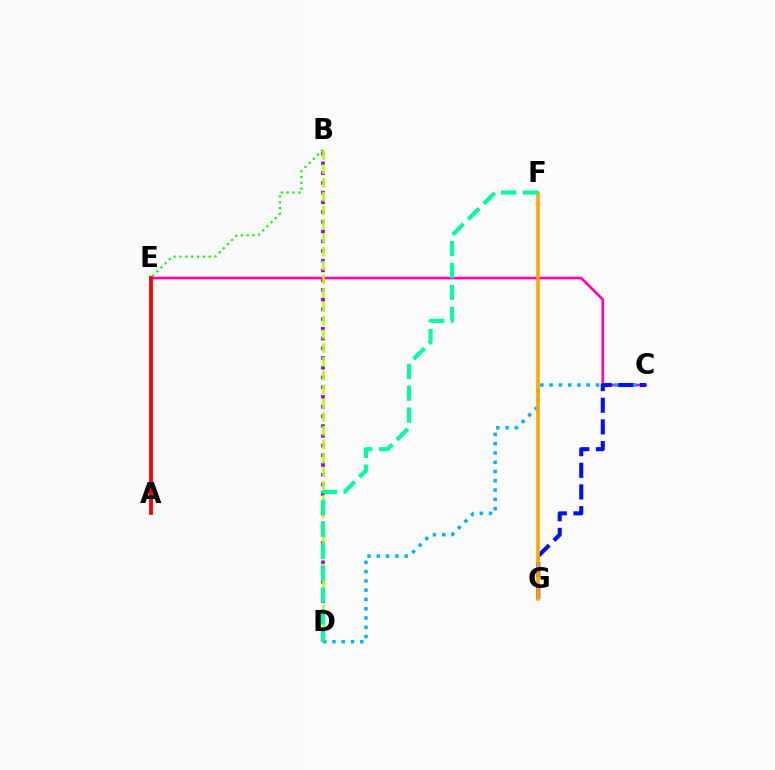{('B', 'D'): [{'color': '#9b00ff', 'line_style': 'dotted', 'thickness': 2.64}, {'color': '#b3ff00', 'line_style': 'dashed', 'thickness': 1.87}], ('C', 'E'): [{'color': '#ff00bd', 'line_style': 'solid', 'thickness': 1.89}], ('A', 'E'): [{'color': '#ff0000', 'line_style': 'solid', 'thickness': 2.75}], ('C', 'D'): [{'color': '#00b5ff', 'line_style': 'dotted', 'thickness': 2.52}], ('B', 'E'): [{'color': '#08ff00', 'line_style': 'dotted', 'thickness': 1.59}], ('C', 'G'): [{'color': '#0010ff', 'line_style': 'dashed', 'thickness': 2.94}], ('F', 'G'): [{'color': '#ffa500', 'line_style': 'solid', 'thickness': 2.58}], ('D', 'F'): [{'color': '#00ff9d', 'line_style': 'dashed', 'thickness': 2.97}]}